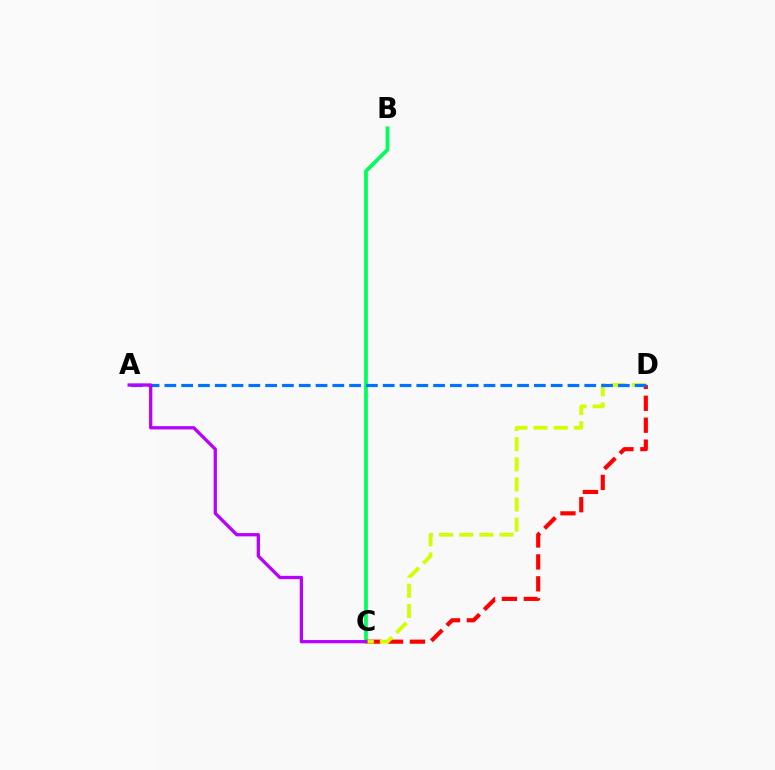{('B', 'C'): [{'color': '#00ff5c', 'line_style': 'solid', 'thickness': 2.7}], ('C', 'D'): [{'color': '#ff0000', 'line_style': 'dashed', 'thickness': 2.98}, {'color': '#d1ff00', 'line_style': 'dashed', 'thickness': 2.74}], ('A', 'D'): [{'color': '#0074ff', 'line_style': 'dashed', 'thickness': 2.28}], ('A', 'C'): [{'color': '#b900ff', 'line_style': 'solid', 'thickness': 2.36}]}